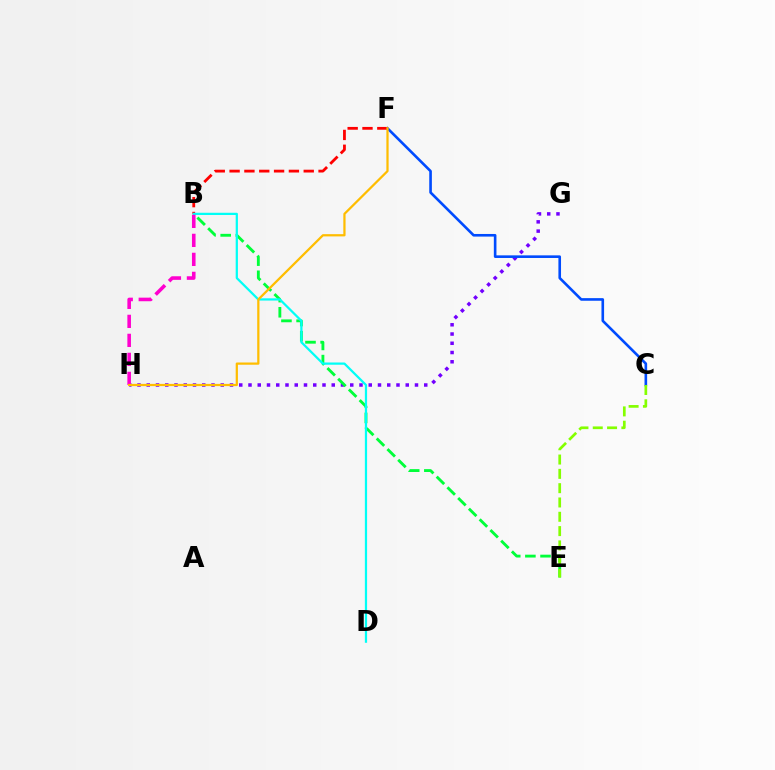{('G', 'H'): [{'color': '#7200ff', 'line_style': 'dotted', 'thickness': 2.51}], ('C', 'F'): [{'color': '#004bff', 'line_style': 'solid', 'thickness': 1.89}], ('B', 'F'): [{'color': '#ff0000', 'line_style': 'dashed', 'thickness': 2.01}], ('B', 'E'): [{'color': '#00ff39', 'line_style': 'dashed', 'thickness': 2.06}], ('B', 'D'): [{'color': '#00fff6', 'line_style': 'solid', 'thickness': 1.61}], ('C', 'E'): [{'color': '#84ff00', 'line_style': 'dashed', 'thickness': 1.94}], ('B', 'H'): [{'color': '#ff00cf', 'line_style': 'dashed', 'thickness': 2.58}], ('F', 'H'): [{'color': '#ffbd00', 'line_style': 'solid', 'thickness': 1.61}]}